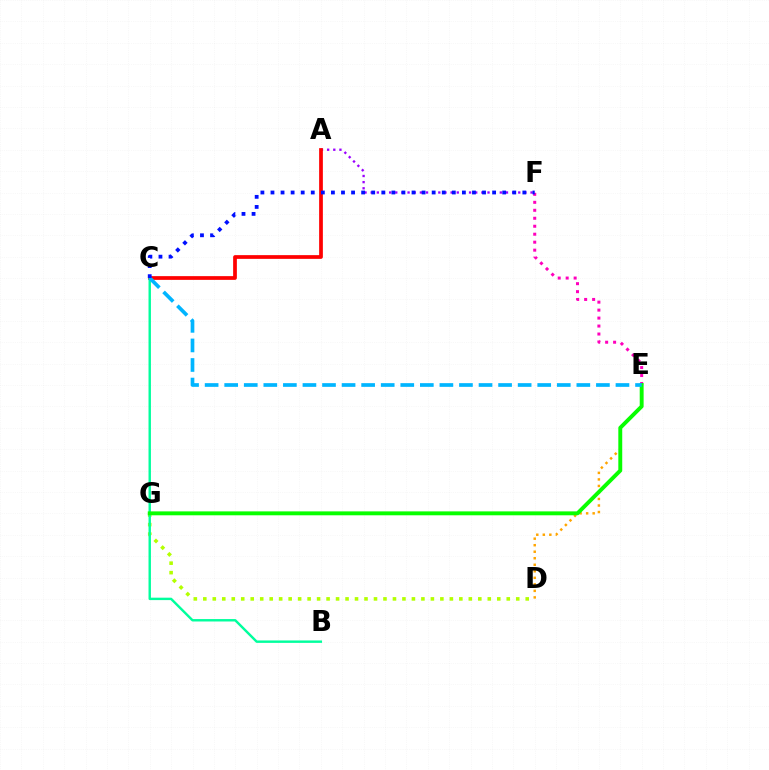{('A', 'F'): [{'color': '#9b00ff', 'line_style': 'dotted', 'thickness': 1.67}], ('A', 'C'): [{'color': '#ff0000', 'line_style': 'solid', 'thickness': 2.69}], ('D', 'G'): [{'color': '#b3ff00', 'line_style': 'dotted', 'thickness': 2.58}], ('E', 'F'): [{'color': '#ff00bd', 'line_style': 'dotted', 'thickness': 2.17}], ('B', 'C'): [{'color': '#00ff9d', 'line_style': 'solid', 'thickness': 1.74}], ('D', 'E'): [{'color': '#ffa500', 'line_style': 'dotted', 'thickness': 1.77}], ('E', 'G'): [{'color': '#08ff00', 'line_style': 'solid', 'thickness': 2.81}], ('C', 'E'): [{'color': '#00b5ff', 'line_style': 'dashed', 'thickness': 2.66}], ('C', 'F'): [{'color': '#0010ff', 'line_style': 'dotted', 'thickness': 2.74}]}